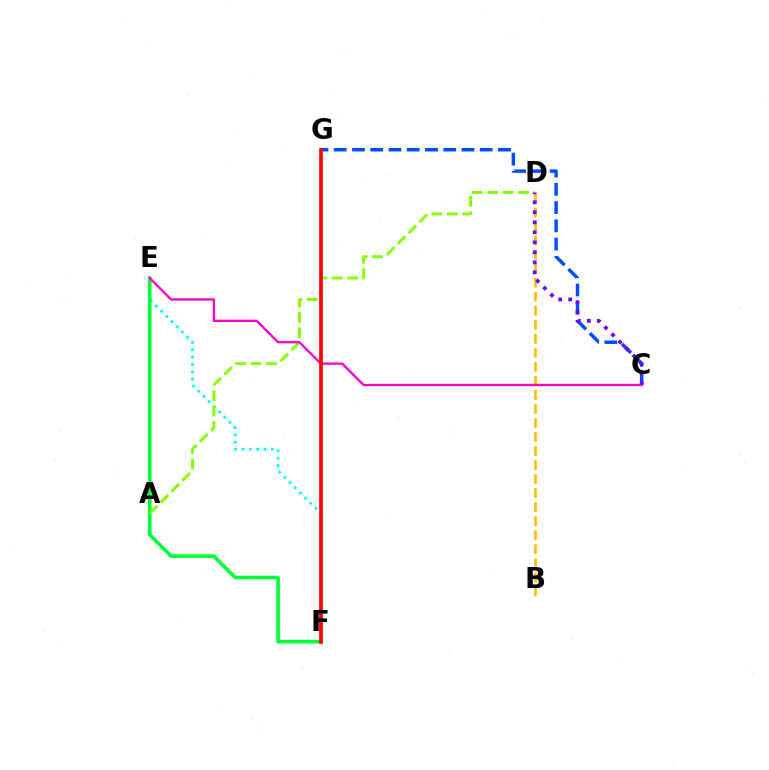{('B', 'D'): [{'color': '#ffbd00', 'line_style': 'dashed', 'thickness': 1.91}], ('E', 'F'): [{'color': '#00fff6', 'line_style': 'dotted', 'thickness': 1.99}, {'color': '#00ff39', 'line_style': 'solid', 'thickness': 2.61}], ('A', 'D'): [{'color': '#84ff00', 'line_style': 'dashed', 'thickness': 2.1}], ('C', 'G'): [{'color': '#004bff', 'line_style': 'dashed', 'thickness': 2.48}], ('C', 'E'): [{'color': '#ff00cf', 'line_style': 'solid', 'thickness': 1.67}], ('C', 'D'): [{'color': '#7200ff', 'line_style': 'dotted', 'thickness': 2.72}], ('F', 'G'): [{'color': '#ff0000', 'line_style': 'solid', 'thickness': 2.65}]}